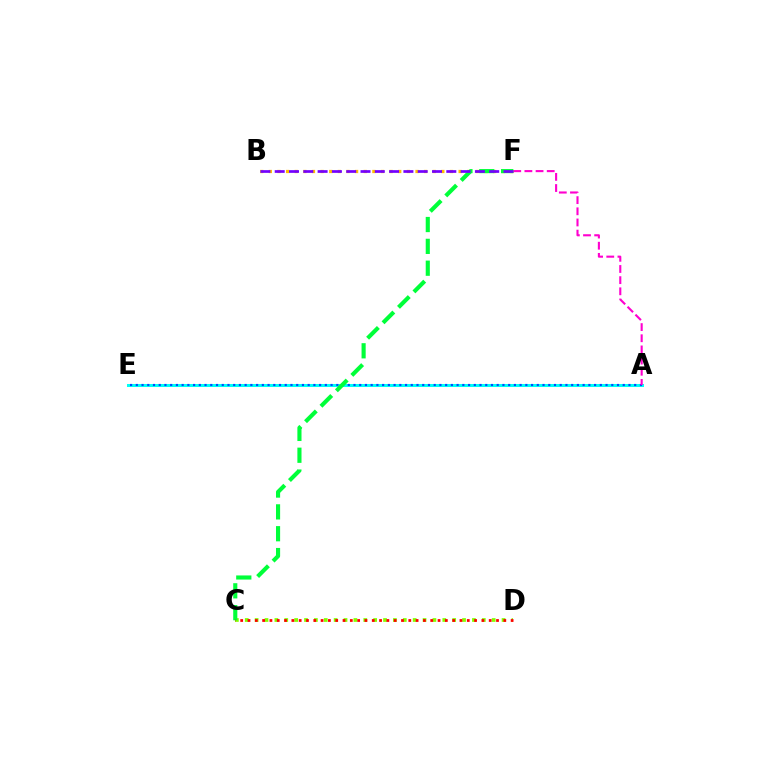{('A', 'E'): [{'color': '#00fff6', 'line_style': 'solid', 'thickness': 2.17}, {'color': '#004bff', 'line_style': 'dotted', 'thickness': 1.56}], ('B', 'F'): [{'color': '#ffbd00', 'line_style': 'dotted', 'thickness': 2.34}, {'color': '#7200ff', 'line_style': 'dashed', 'thickness': 1.94}], ('C', 'D'): [{'color': '#84ff00', 'line_style': 'dotted', 'thickness': 2.68}, {'color': '#ff0000', 'line_style': 'dotted', 'thickness': 1.99}], ('A', 'F'): [{'color': '#ff00cf', 'line_style': 'dashed', 'thickness': 1.52}], ('C', 'F'): [{'color': '#00ff39', 'line_style': 'dashed', 'thickness': 2.97}]}